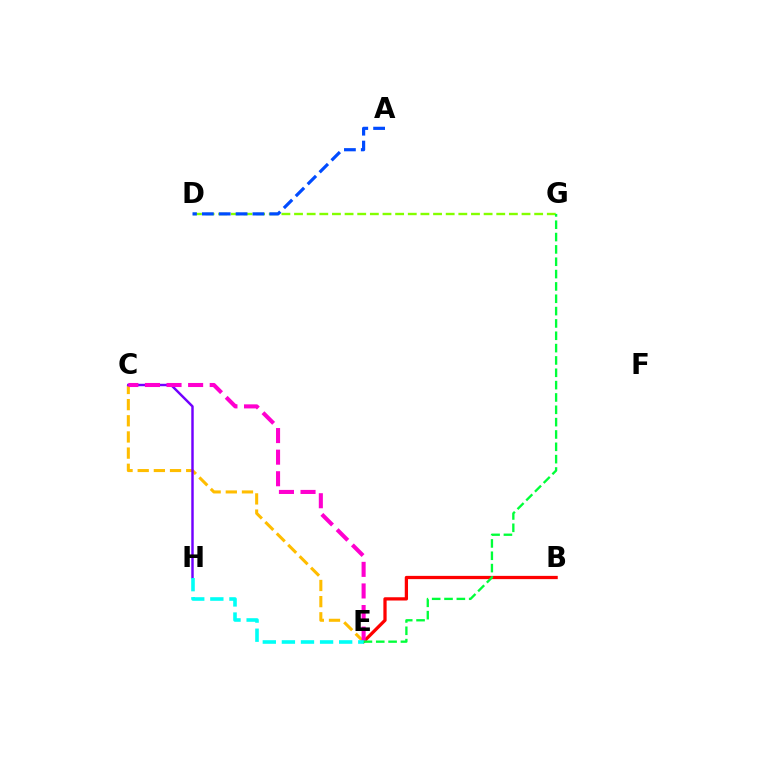{('D', 'G'): [{'color': '#84ff00', 'line_style': 'dashed', 'thickness': 1.72}], ('A', 'D'): [{'color': '#004bff', 'line_style': 'dashed', 'thickness': 2.29}], ('C', 'E'): [{'color': '#ffbd00', 'line_style': 'dashed', 'thickness': 2.2}, {'color': '#ff00cf', 'line_style': 'dashed', 'thickness': 2.93}], ('C', 'H'): [{'color': '#7200ff', 'line_style': 'solid', 'thickness': 1.76}], ('B', 'E'): [{'color': '#ff0000', 'line_style': 'solid', 'thickness': 2.35}], ('E', 'H'): [{'color': '#00fff6', 'line_style': 'dashed', 'thickness': 2.59}], ('E', 'G'): [{'color': '#00ff39', 'line_style': 'dashed', 'thickness': 1.68}]}